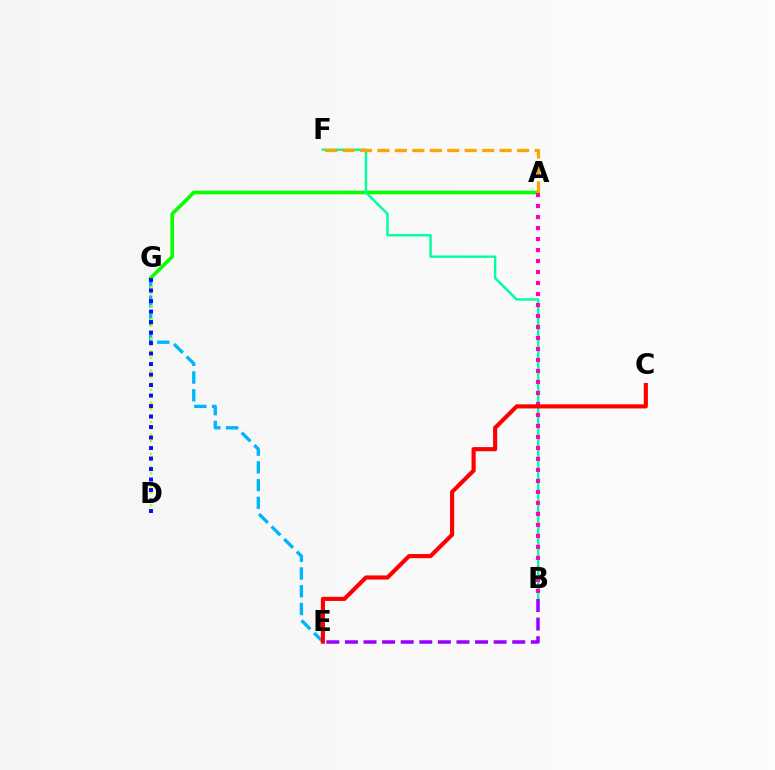{('E', 'G'): [{'color': '#00b5ff', 'line_style': 'dashed', 'thickness': 2.41}], ('A', 'G'): [{'color': '#08ff00', 'line_style': 'solid', 'thickness': 2.59}], ('B', 'F'): [{'color': '#00ff9d', 'line_style': 'solid', 'thickness': 1.76}], ('D', 'G'): [{'color': '#b3ff00', 'line_style': 'dotted', 'thickness': 1.74}, {'color': '#0010ff', 'line_style': 'dotted', 'thickness': 2.85}], ('A', 'F'): [{'color': '#ffa500', 'line_style': 'dashed', 'thickness': 2.37}], ('A', 'B'): [{'color': '#ff00bd', 'line_style': 'dotted', 'thickness': 2.99}], ('B', 'E'): [{'color': '#9b00ff', 'line_style': 'dashed', 'thickness': 2.53}], ('C', 'E'): [{'color': '#ff0000', 'line_style': 'solid', 'thickness': 2.98}]}